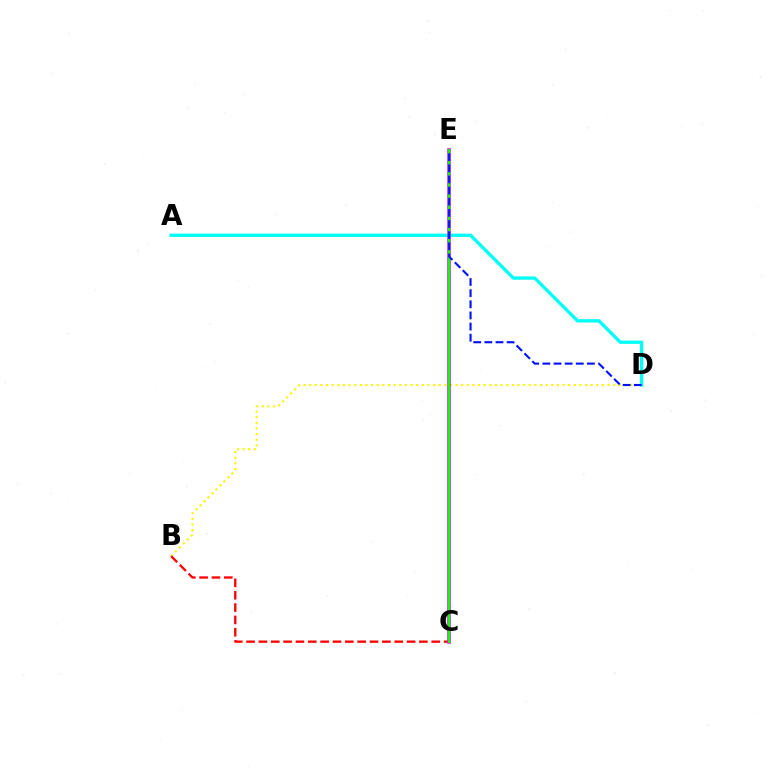{('B', 'D'): [{'color': '#fcf500', 'line_style': 'dotted', 'thickness': 1.53}], ('B', 'C'): [{'color': '#ff0000', 'line_style': 'dashed', 'thickness': 1.68}], ('A', 'D'): [{'color': '#00fff6', 'line_style': 'solid', 'thickness': 2.39}], ('C', 'E'): [{'color': '#ee00ff', 'line_style': 'solid', 'thickness': 2.54}, {'color': '#08ff00', 'line_style': 'solid', 'thickness': 1.67}], ('D', 'E'): [{'color': '#0010ff', 'line_style': 'dashed', 'thickness': 1.51}]}